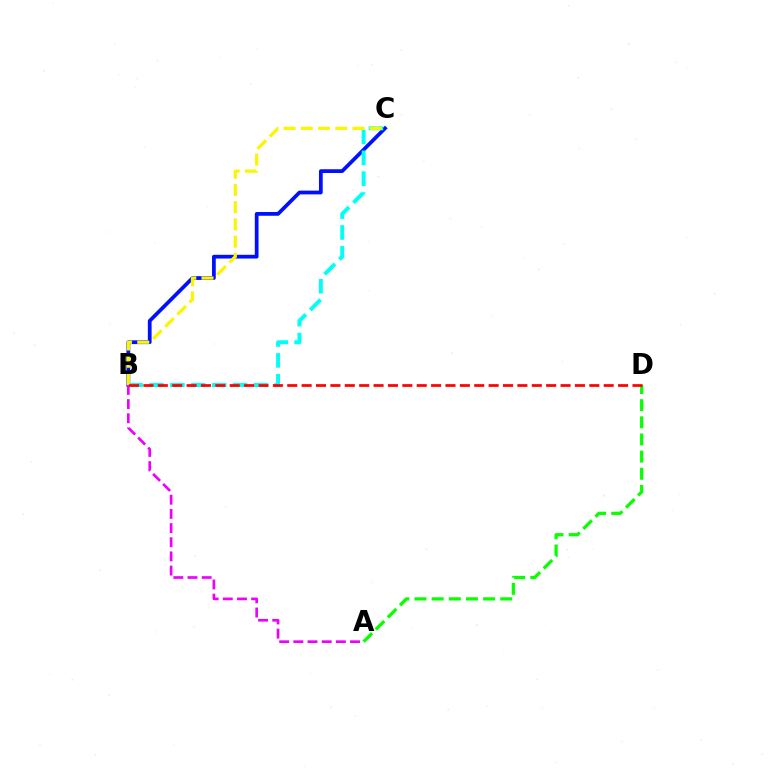{('B', 'C'): [{'color': '#0010ff', 'line_style': 'solid', 'thickness': 2.7}, {'color': '#00fff6', 'line_style': 'dashed', 'thickness': 2.84}, {'color': '#fcf500', 'line_style': 'dashed', 'thickness': 2.34}], ('A', 'D'): [{'color': '#08ff00', 'line_style': 'dashed', 'thickness': 2.33}], ('A', 'B'): [{'color': '#ee00ff', 'line_style': 'dashed', 'thickness': 1.92}], ('B', 'D'): [{'color': '#ff0000', 'line_style': 'dashed', 'thickness': 1.95}]}